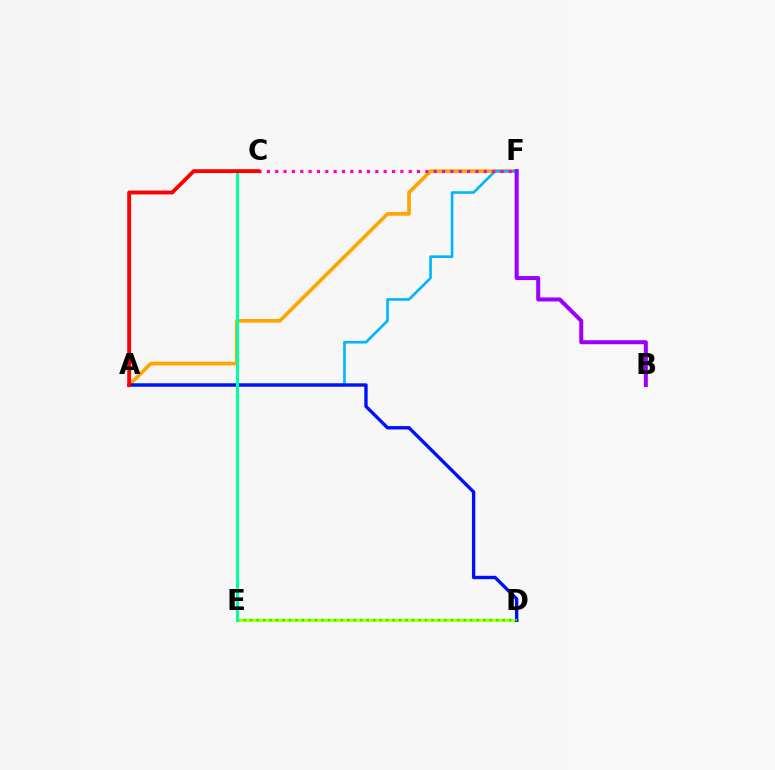{('A', 'F'): [{'color': '#ffa500', 'line_style': 'solid', 'thickness': 2.65}, {'color': '#00b5ff', 'line_style': 'solid', 'thickness': 1.89}], ('D', 'E'): [{'color': '#b3ff00', 'line_style': 'solid', 'thickness': 2.19}, {'color': '#08ff00', 'line_style': 'dotted', 'thickness': 1.76}], ('A', 'D'): [{'color': '#0010ff', 'line_style': 'solid', 'thickness': 2.42}], ('C', 'F'): [{'color': '#ff00bd', 'line_style': 'dotted', 'thickness': 2.27}], ('B', 'F'): [{'color': '#9b00ff', 'line_style': 'solid', 'thickness': 2.9}], ('C', 'E'): [{'color': '#00ff9d', 'line_style': 'solid', 'thickness': 2.19}], ('A', 'C'): [{'color': '#ff0000', 'line_style': 'solid', 'thickness': 2.78}]}